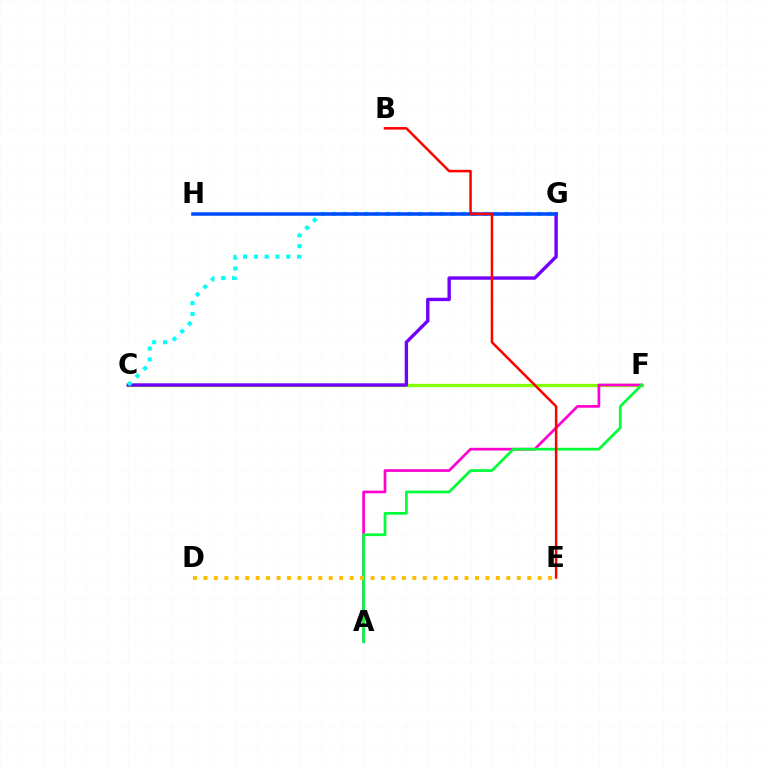{('C', 'F'): [{'color': '#84ff00', 'line_style': 'solid', 'thickness': 2.36}], ('C', 'G'): [{'color': '#7200ff', 'line_style': 'solid', 'thickness': 2.43}, {'color': '#00fff6', 'line_style': 'dotted', 'thickness': 2.94}], ('A', 'F'): [{'color': '#ff00cf', 'line_style': 'solid', 'thickness': 1.94}, {'color': '#00ff39', 'line_style': 'solid', 'thickness': 1.97}], ('G', 'H'): [{'color': '#004bff', 'line_style': 'solid', 'thickness': 2.54}], ('D', 'E'): [{'color': '#ffbd00', 'line_style': 'dotted', 'thickness': 2.84}], ('B', 'E'): [{'color': '#ff0000', 'line_style': 'solid', 'thickness': 1.81}]}